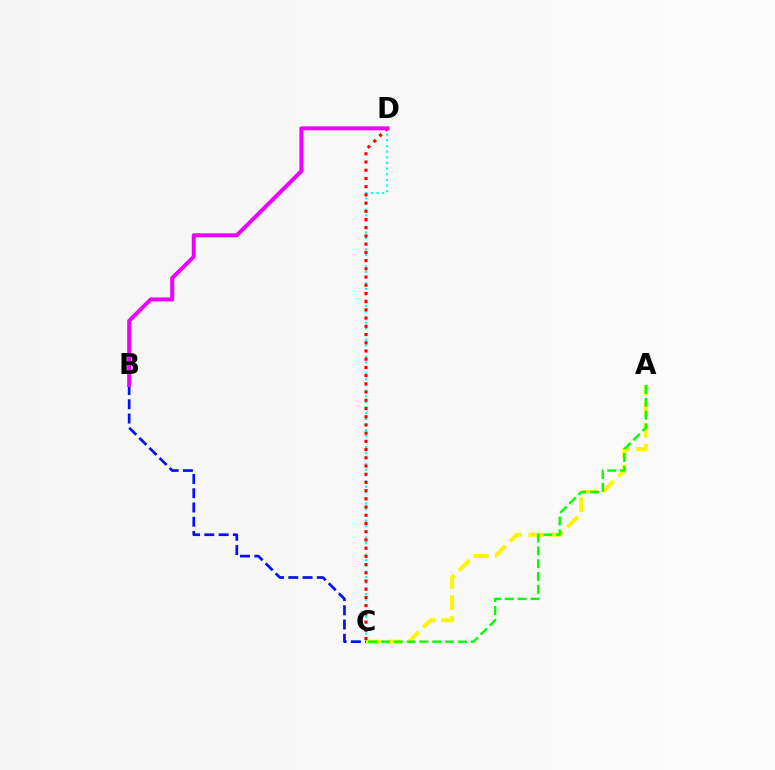{('A', 'C'): [{'color': '#fcf500', 'line_style': 'dashed', 'thickness': 2.86}, {'color': '#08ff00', 'line_style': 'dashed', 'thickness': 1.74}], ('B', 'C'): [{'color': '#0010ff', 'line_style': 'dashed', 'thickness': 1.94}], ('C', 'D'): [{'color': '#00fff6', 'line_style': 'dotted', 'thickness': 1.54}, {'color': '#ff0000', 'line_style': 'dotted', 'thickness': 2.23}], ('B', 'D'): [{'color': '#ee00ff', 'line_style': 'solid', 'thickness': 2.86}]}